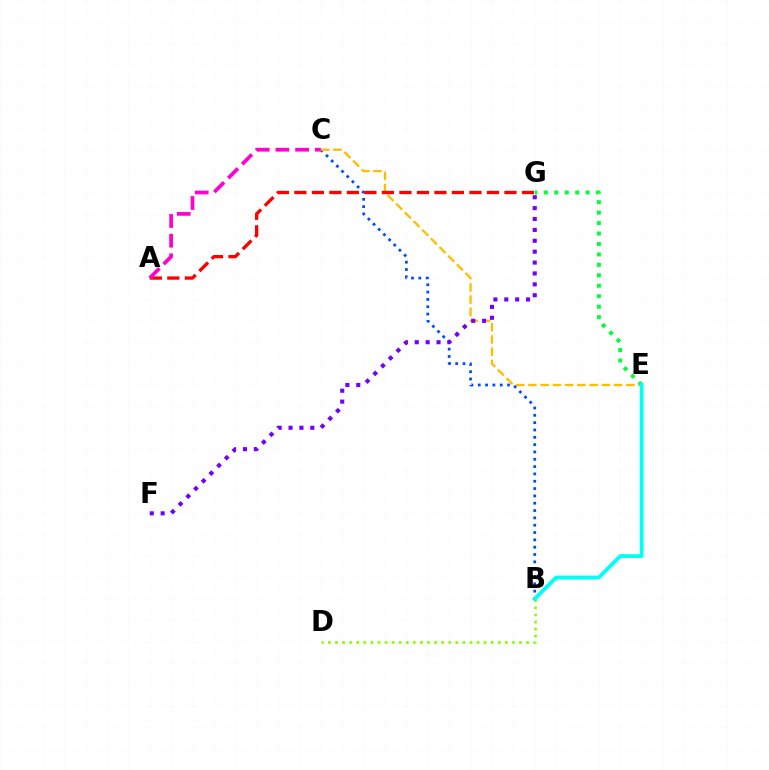{('B', 'C'): [{'color': '#004bff', 'line_style': 'dotted', 'thickness': 1.99}], ('C', 'E'): [{'color': '#ffbd00', 'line_style': 'dashed', 'thickness': 1.66}], ('F', 'G'): [{'color': '#7200ff', 'line_style': 'dotted', 'thickness': 2.96}], ('A', 'G'): [{'color': '#ff0000', 'line_style': 'dashed', 'thickness': 2.38}], ('E', 'G'): [{'color': '#00ff39', 'line_style': 'dotted', 'thickness': 2.84}], ('B', 'D'): [{'color': '#84ff00', 'line_style': 'dotted', 'thickness': 1.92}], ('B', 'E'): [{'color': '#00fff6', 'line_style': 'solid', 'thickness': 2.74}], ('A', 'C'): [{'color': '#ff00cf', 'line_style': 'dashed', 'thickness': 2.67}]}